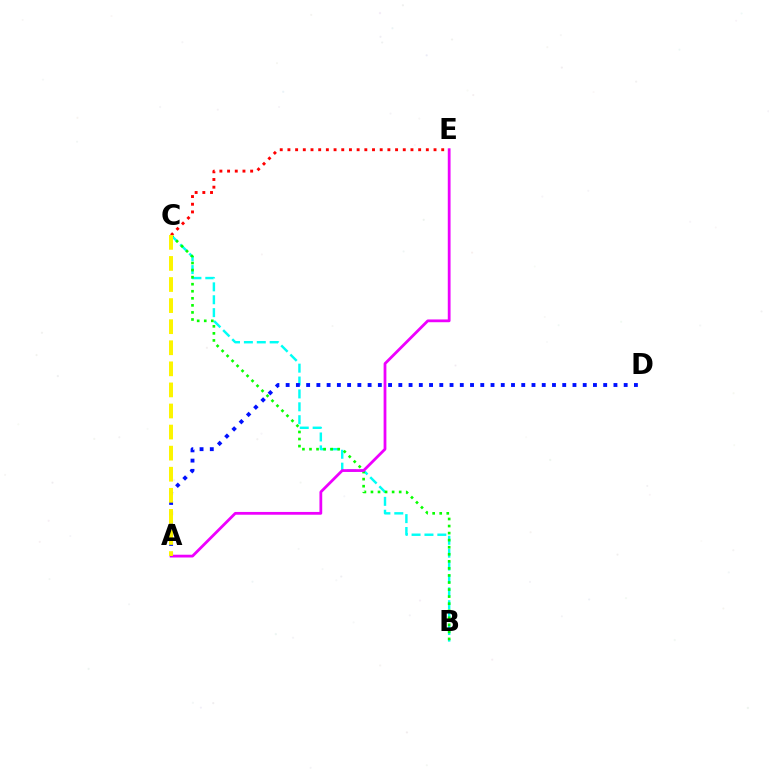{('B', 'C'): [{'color': '#00fff6', 'line_style': 'dashed', 'thickness': 1.75}, {'color': '#08ff00', 'line_style': 'dotted', 'thickness': 1.92}], ('A', 'E'): [{'color': '#ee00ff', 'line_style': 'solid', 'thickness': 2.0}], ('C', 'E'): [{'color': '#ff0000', 'line_style': 'dotted', 'thickness': 2.09}], ('A', 'D'): [{'color': '#0010ff', 'line_style': 'dotted', 'thickness': 2.78}], ('A', 'C'): [{'color': '#fcf500', 'line_style': 'dashed', 'thickness': 2.86}]}